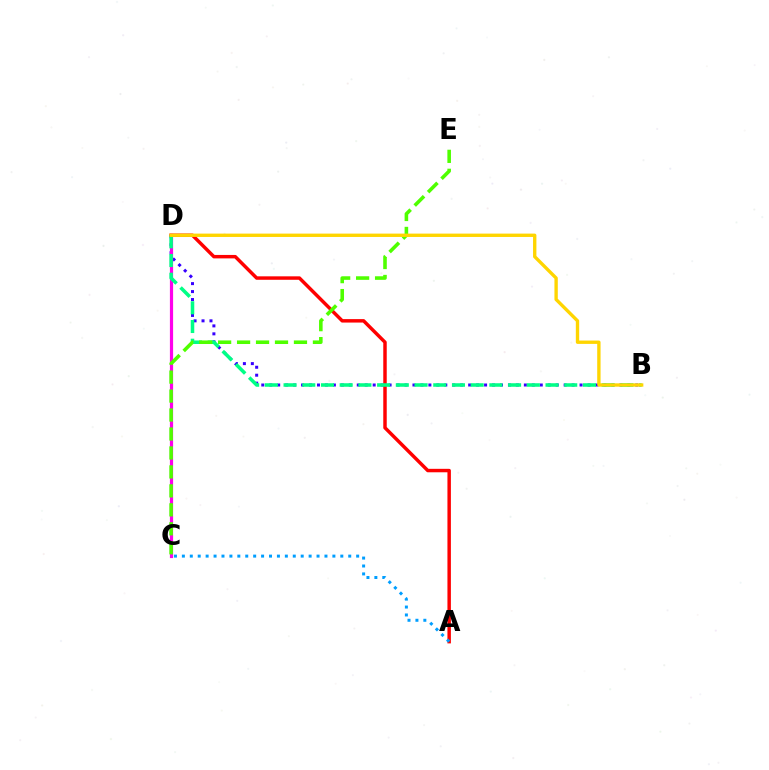{('B', 'D'): [{'color': '#3700ff', 'line_style': 'dotted', 'thickness': 2.16}, {'color': '#00ff86', 'line_style': 'dashed', 'thickness': 2.54}, {'color': '#ffd500', 'line_style': 'solid', 'thickness': 2.42}], ('C', 'D'): [{'color': '#ff00ed', 'line_style': 'solid', 'thickness': 2.3}], ('A', 'D'): [{'color': '#ff0000', 'line_style': 'solid', 'thickness': 2.49}], ('C', 'E'): [{'color': '#4fff00', 'line_style': 'dashed', 'thickness': 2.58}], ('A', 'C'): [{'color': '#009eff', 'line_style': 'dotted', 'thickness': 2.15}]}